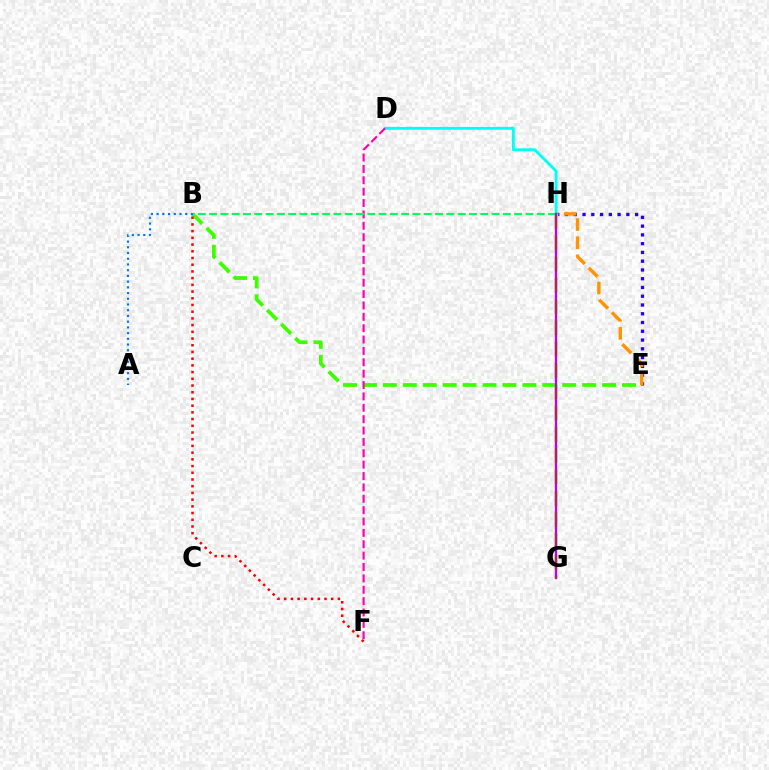{('E', 'H'): [{'color': '#2500ff', 'line_style': 'dotted', 'thickness': 2.38}, {'color': '#ff9400', 'line_style': 'dashed', 'thickness': 2.45}], ('G', 'H'): [{'color': '#d1ff00', 'line_style': 'dashed', 'thickness': 2.89}, {'color': '#b900ff', 'line_style': 'solid', 'thickness': 1.66}], ('D', 'H'): [{'color': '#00fff6', 'line_style': 'solid', 'thickness': 2.06}], ('B', 'E'): [{'color': '#3dff00', 'line_style': 'dashed', 'thickness': 2.71}], ('D', 'F'): [{'color': '#ff00ac', 'line_style': 'dashed', 'thickness': 1.55}], ('B', 'F'): [{'color': '#ff0000', 'line_style': 'dotted', 'thickness': 1.82}], ('B', 'H'): [{'color': '#00ff5c', 'line_style': 'dashed', 'thickness': 1.53}], ('A', 'B'): [{'color': '#0074ff', 'line_style': 'dotted', 'thickness': 1.55}]}